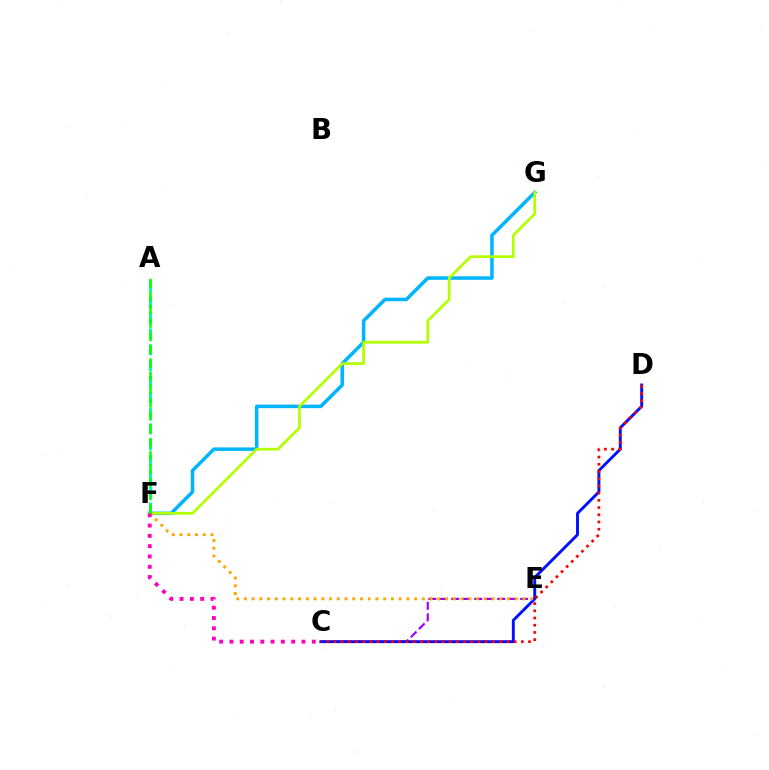{('C', 'E'): [{'color': '#9b00ff', 'line_style': 'dashed', 'thickness': 1.56}], ('F', 'G'): [{'color': '#00b5ff', 'line_style': 'solid', 'thickness': 2.53}, {'color': '#b3ff00', 'line_style': 'solid', 'thickness': 1.96}], ('C', 'D'): [{'color': '#0010ff', 'line_style': 'solid', 'thickness': 2.09}, {'color': '#ff0000', 'line_style': 'dotted', 'thickness': 1.96}], ('A', 'F'): [{'color': '#00ff9d', 'line_style': 'dashed', 'thickness': 2.15}, {'color': '#08ff00', 'line_style': 'dashed', 'thickness': 1.8}], ('E', 'F'): [{'color': '#ffa500', 'line_style': 'dotted', 'thickness': 2.1}], ('C', 'F'): [{'color': '#ff00bd', 'line_style': 'dotted', 'thickness': 2.8}]}